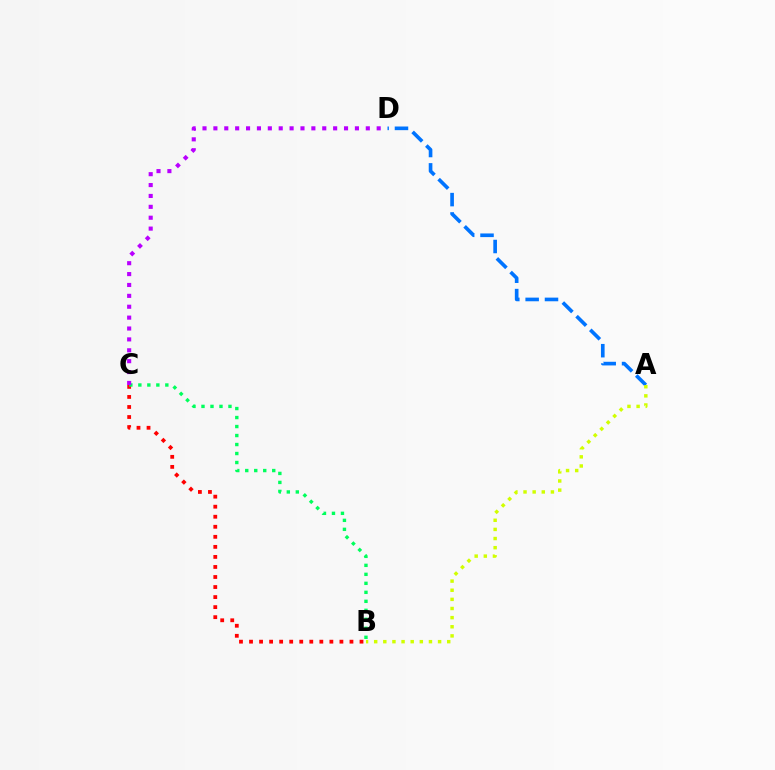{('A', 'D'): [{'color': '#0074ff', 'line_style': 'dashed', 'thickness': 2.63}], ('A', 'B'): [{'color': '#d1ff00', 'line_style': 'dotted', 'thickness': 2.48}], ('B', 'C'): [{'color': '#ff0000', 'line_style': 'dotted', 'thickness': 2.73}, {'color': '#00ff5c', 'line_style': 'dotted', 'thickness': 2.44}], ('C', 'D'): [{'color': '#b900ff', 'line_style': 'dotted', 'thickness': 2.96}]}